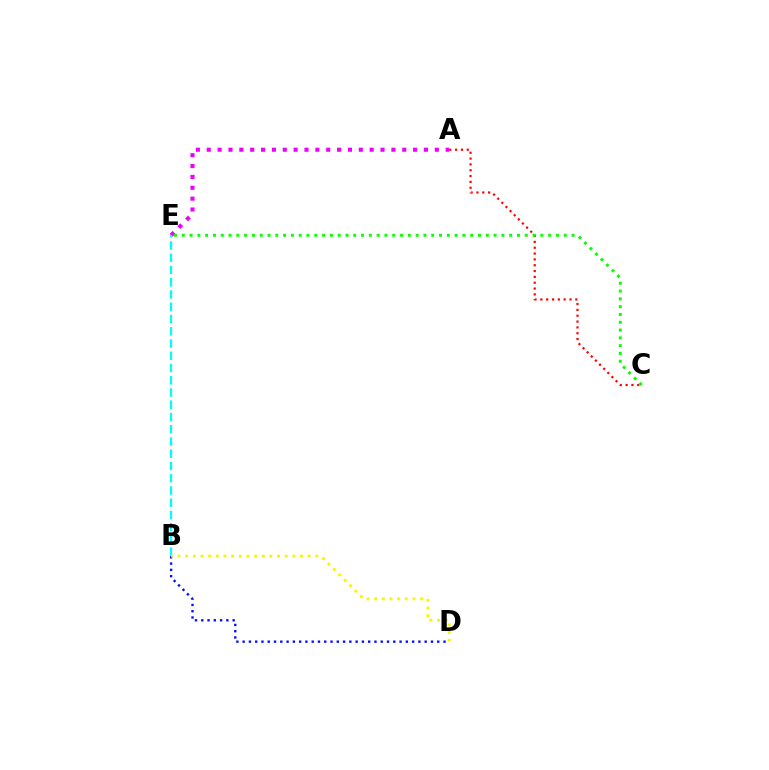{('B', 'D'): [{'color': '#0010ff', 'line_style': 'dotted', 'thickness': 1.71}, {'color': '#fcf500', 'line_style': 'dotted', 'thickness': 2.08}], ('A', 'E'): [{'color': '#ee00ff', 'line_style': 'dotted', 'thickness': 2.95}], ('B', 'E'): [{'color': '#00fff6', 'line_style': 'dashed', 'thickness': 1.66}], ('A', 'C'): [{'color': '#ff0000', 'line_style': 'dotted', 'thickness': 1.58}], ('C', 'E'): [{'color': '#08ff00', 'line_style': 'dotted', 'thickness': 2.12}]}